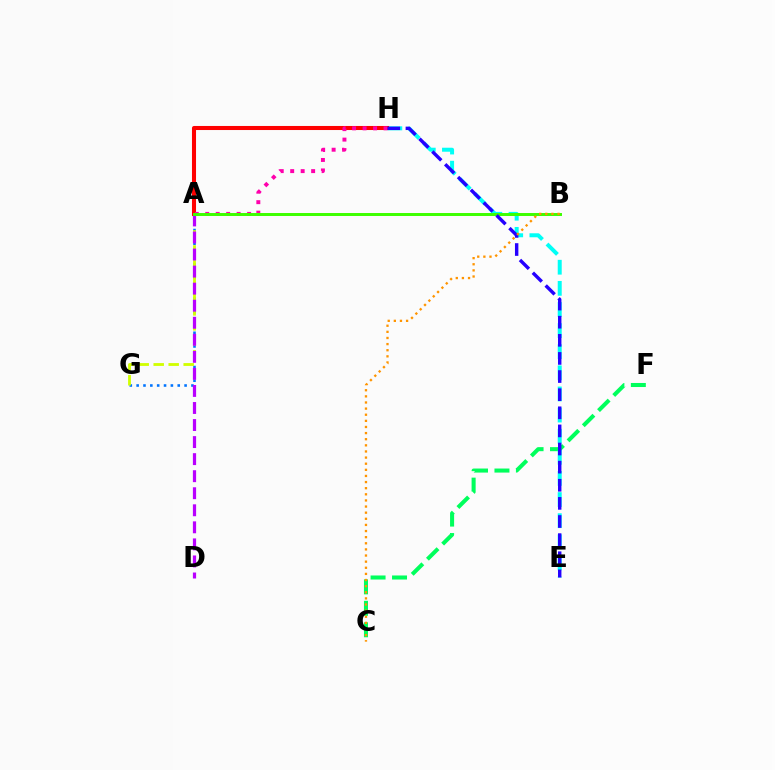{('A', 'G'): [{'color': '#0074ff', 'line_style': 'dotted', 'thickness': 1.86}, {'color': '#d1ff00', 'line_style': 'dashed', 'thickness': 2.04}], ('C', 'F'): [{'color': '#00ff5c', 'line_style': 'dashed', 'thickness': 2.92}], ('E', 'H'): [{'color': '#00fff6', 'line_style': 'dashed', 'thickness': 2.87}, {'color': '#2500ff', 'line_style': 'dashed', 'thickness': 2.46}], ('A', 'H'): [{'color': '#ff0000', 'line_style': 'solid', 'thickness': 2.93}, {'color': '#ff00ac', 'line_style': 'dotted', 'thickness': 2.84}], ('A', 'D'): [{'color': '#b900ff', 'line_style': 'dashed', 'thickness': 2.32}], ('A', 'B'): [{'color': '#3dff00', 'line_style': 'solid', 'thickness': 2.13}], ('B', 'C'): [{'color': '#ff9400', 'line_style': 'dotted', 'thickness': 1.66}]}